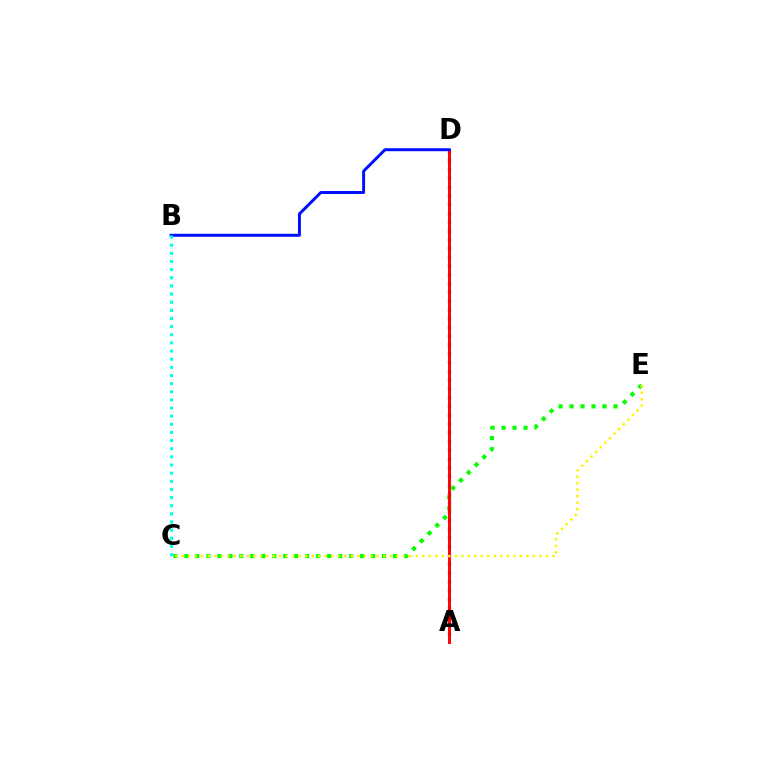{('C', 'E'): [{'color': '#08ff00', 'line_style': 'dotted', 'thickness': 2.98}, {'color': '#fcf500', 'line_style': 'dotted', 'thickness': 1.77}], ('A', 'D'): [{'color': '#ee00ff', 'line_style': 'dotted', 'thickness': 2.38}, {'color': '#ff0000', 'line_style': 'solid', 'thickness': 2.09}], ('B', 'D'): [{'color': '#0010ff', 'line_style': 'solid', 'thickness': 2.13}], ('B', 'C'): [{'color': '#00fff6', 'line_style': 'dotted', 'thickness': 2.21}]}